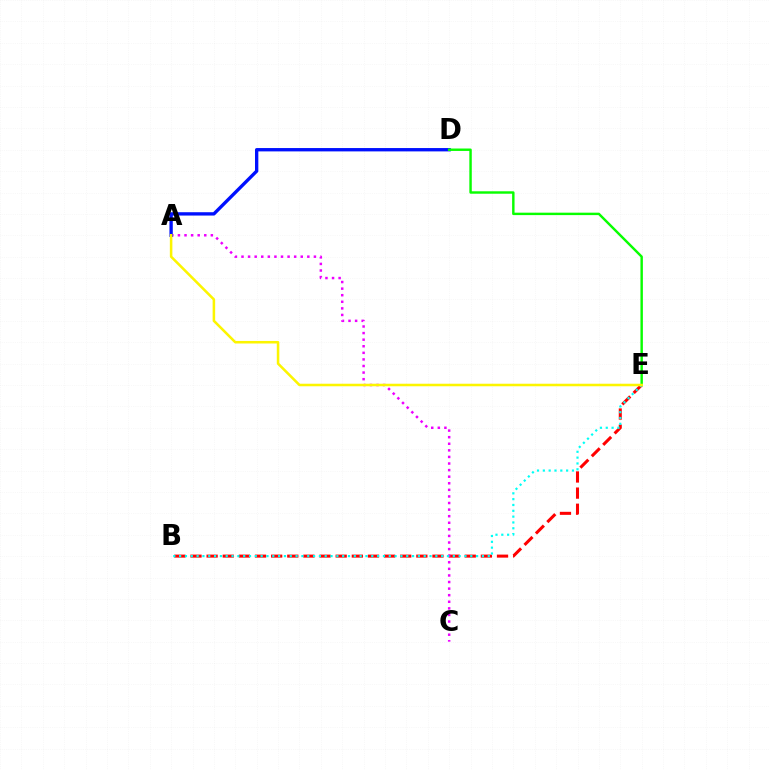{('B', 'E'): [{'color': '#ff0000', 'line_style': 'dashed', 'thickness': 2.19}, {'color': '#00fff6', 'line_style': 'dotted', 'thickness': 1.58}], ('A', 'C'): [{'color': '#ee00ff', 'line_style': 'dotted', 'thickness': 1.79}], ('A', 'D'): [{'color': '#0010ff', 'line_style': 'solid', 'thickness': 2.41}], ('D', 'E'): [{'color': '#08ff00', 'line_style': 'solid', 'thickness': 1.75}], ('A', 'E'): [{'color': '#fcf500', 'line_style': 'solid', 'thickness': 1.83}]}